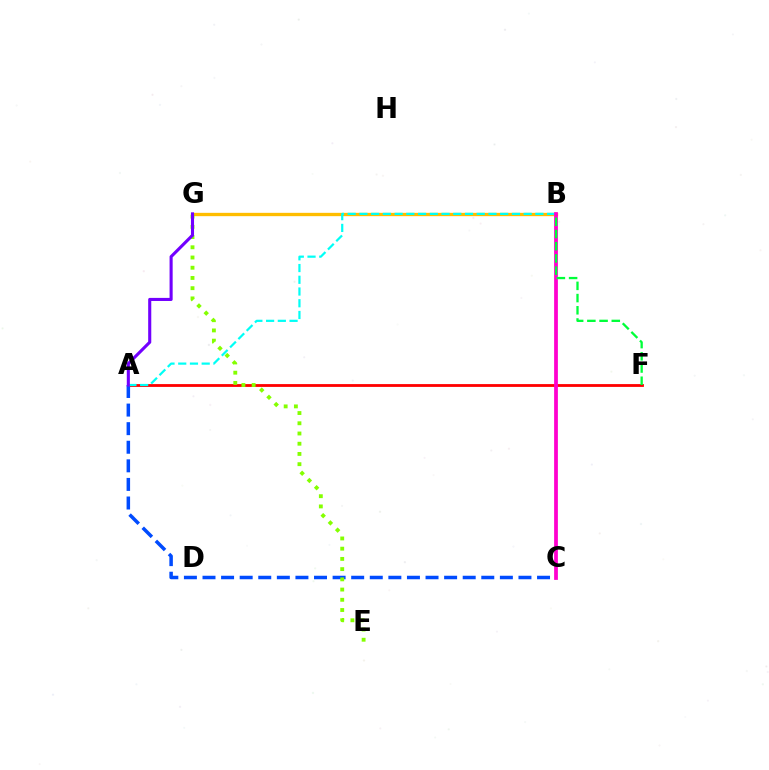{('A', 'F'): [{'color': '#ff0000', 'line_style': 'solid', 'thickness': 2.02}], ('B', 'G'): [{'color': '#ffbd00', 'line_style': 'solid', 'thickness': 2.39}], ('A', 'C'): [{'color': '#004bff', 'line_style': 'dashed', 'thickness': 2.52}], ('A', 'B'): [{'color': '#00fff6', 'line_style': 'dashed', 'thickness': 1.59}], ('E', 'G'): [{'color': '#84ff00', 'line_style': 'dotted', 'thickness': 2.78}], ('A', 'G'): [{'color': '#7200ff', 'line_style': 'solid', 'thickness': 2.23}], ('B', 'C'): [{'color': '#ff00cf', 'line_style': 'solid', 'thickness': 2.71}], ('B', 'F'): [{'color': '#00ff39', 'line_style': 'dashed', 'thickness': 1.66}]}